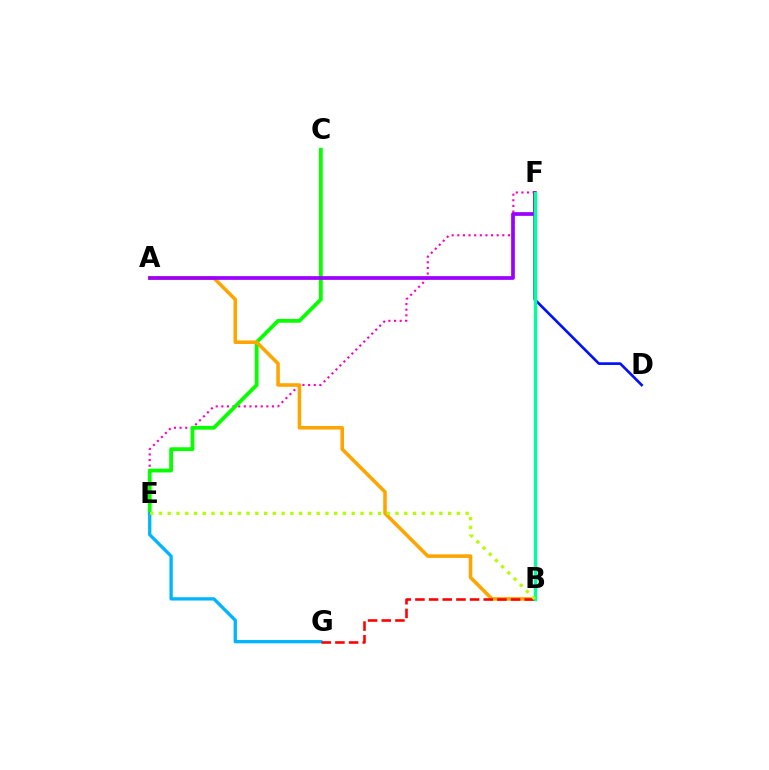{('E', 'F'): [{'color': '#ff00bd', 'line_style': 'dotted', 'thickness': 1.53}], ('D', 'F'): [{'color': '#0010ff', 'line_style': 'solid', 'thickness': 1.91}], ('C', 'E'): [{'color': '#08ff00', 'line_style': 'solid', 'thickness': 2.74}], ('A', 'B'): [{'color': '#ffa500', 'line_style': 'solid', 'thickness': 2.57}], ('A', 'F'): [{'color': '#9b00ff', 'line_style': 'solid', 'thickness': 2.67}], ('E', 'G'): [{'color': '#00b5ff', 'line_style': 'solid', 'thickness': 2.38}], ('B', 'F'): [{'color': '#00ff9d', 'line_style': 'solid', 'thickness': 2.42}], ('B', 'G'): [{'color': '#ff0000', 'line_style': 'dashed', 'thickness': 1.86}], ('B', 'E'): [{'color': '#b3ff00', 'line_style': 'dotted', 'thickness': 2.38}]}